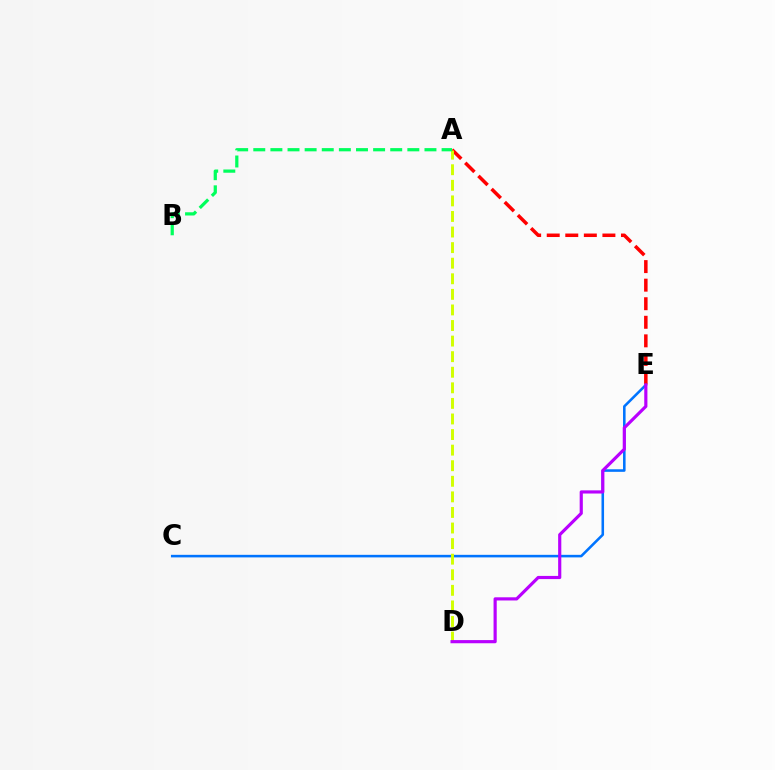{('A', 'E'): [{'color': '#ff0000', 'line_style': 'dashed', 'thickness': 2.52}], ('C', 'E'): [{'color': '#0074ff', 'line_style': 'solid', 'thickness': 1.84}], ('A', 'D'): [{'color': '#d1ff00', 'line_style': 'dashed', 'thickness': 2.12}], ('D', 'E'): [{'color': '#b900ff', 'line_style': 'solid', 'thickness': 2.28}], ('A', 'B'): [{'color': '#00ff5c', 'line_style': 'dashed', 'thickness': 2.33}]}